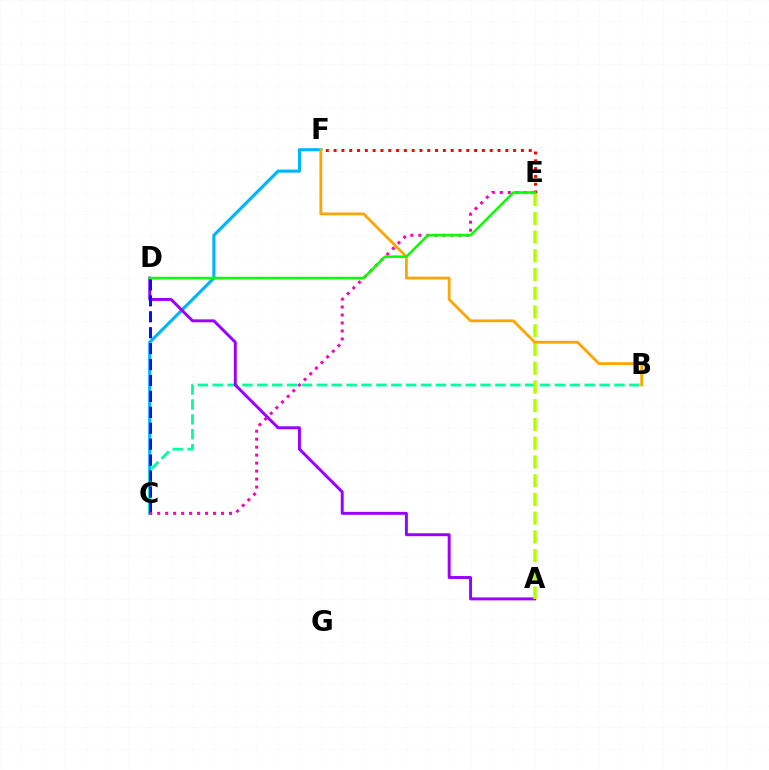{('C', 'F'): [{'color': '#00b5ff', 'line_style': 'solid', 'thickness': 2.24}], ('B', 'C'): [{'color': '#00ff9d', 'line_style': 'dashed', 'thickness': 2.02}], ('A', 'D'): [{'color': '#9b00ff', 'line_style': 'solid', 'thickness': 2.12}], ('C', 'D'): [{'color': '#0010ff', 'line_style': 'dashed', 'thickness': 2.16}], ('E', 'F'): [{'color': '#ff0000', 'line_style': 'dotted', 'thickness': 2.12}], ('C', 'E'): [{'color': '#ff00bd', 'line_style': 'dotted', 'thickness': 2.17}], ('A', 'E'): [{'color': '#b3ff00', 'line_style': 'dashed', 'thickness': 2.55}], ('B', 'F'): [{'color': '#ffa500', 'line_style': 'solid', 'thickness': 2.01}], ('D', 'E'): [{'color': '#08ff00', 'line_style': 'solid', 'thickness': 1.81}]}